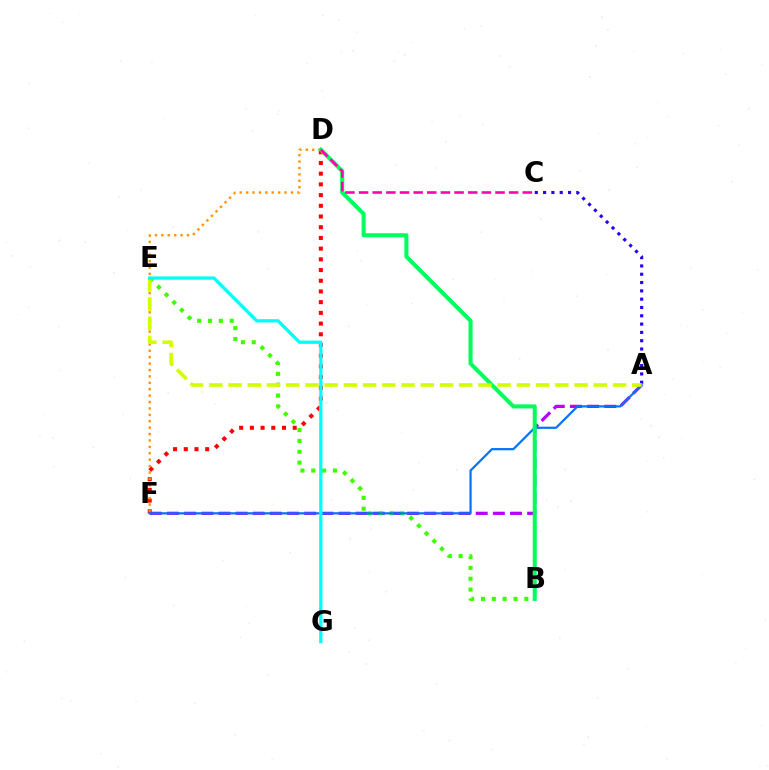{('A', 'C'): [{'color': '#2500ff', 'line_style': 'dotted', 'thickness': 2.26}], ('D', 'F'): [{'color': '#ff0000', 'line_style': 'dotted', 'thickness': 2.91}, {'color': '#ff9400', 'line_style': 'dotted', 'thickness': 1.74}], ('A', 'F'): [{'color': '#b900ff', 'line_style': 'dashed', 'thickness': 2.33}, {'color': '#0074ff', 'line_style': 'solid', 'thickness': 1.6}], ('B', 'E'): [{'color': '#3dff00', 'line_style': 'dotted', 'thickness': 2.95}], ('B', 'D'): [{'color': '#00ff5c', 'line_style': 'solid', 'thickness': 2.92}], ('A', 'E'): [{'color': '#d1ff00', 'line_style': 'dashed', 'thickness': 2.61}], ('C', 'D'): [{'color': '#ff00ac', 'line_style': 'dashed', 'thickness': 1.85}], ('E', 'G'): [{'color': '#00fff6', 'line_style': 'solid', 'thickness': 2.36}]}